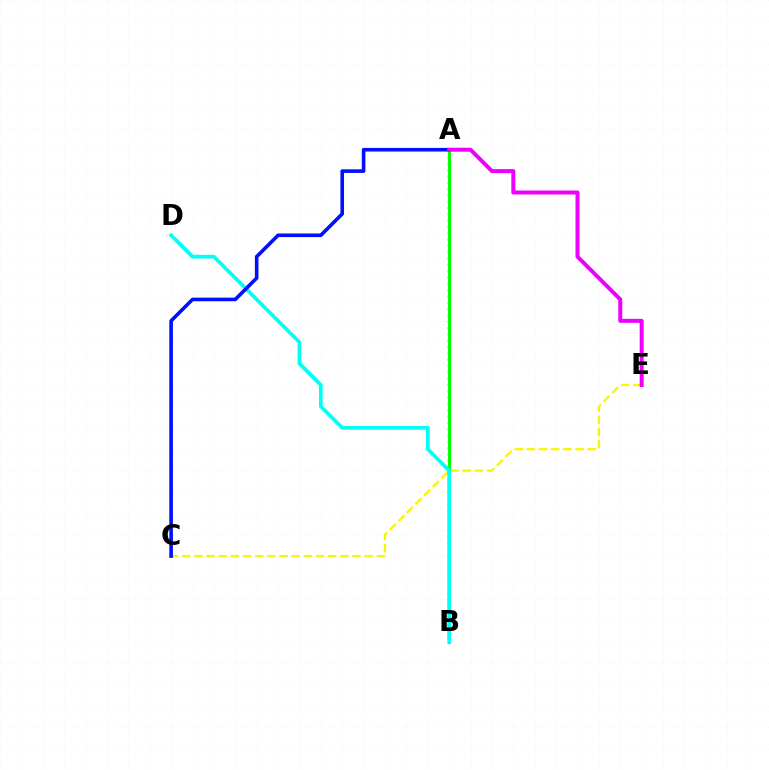{('C', 'E'): [{'color': '#fcf500', 'line_style': 'dashed', 'thickness': 1.65}], ('A', 'B'): [{'color': '#ff0000', 'line_style': 'dotted', 'thickness': 1.72}, {'color': '#08ff00', 'line_style': 'solid', 'thickness': 2.18}], ('B', 'D'): [{'color': '#00fff6', 'line_style': 'solid', 'thickness': 2.68}], ('A', 'C'): [{'color': '#0010ff', 'line_style': 'solid', 'thickness': 2.6}], ('A', 'E'): [{'color': '#ee00ff', 'line_style': 'solid', 'thickness': 2.87}]}